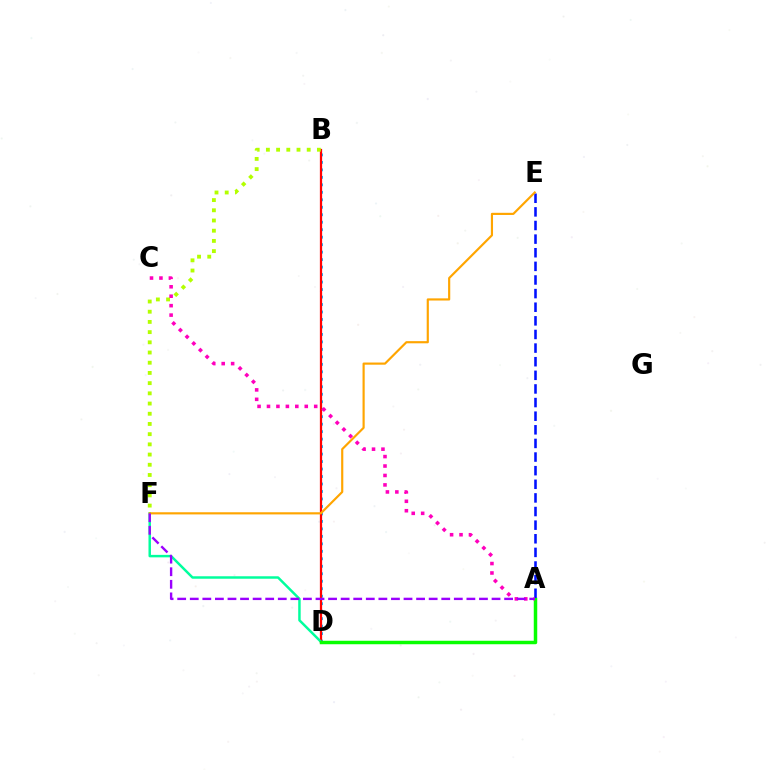{('B', 'D'): [{'color': '#00b5ff', 'line_style': 'dotted', 'thickness': 2.03}, {'color': '#ff0000', 'line_style': 'solid', 'thickness': 1.62}], ('D', 'F'): [{'color': '#00ff9d', 'line_style': 'solid', 'thickness': 1.78}], ('B', 'F'): [{'color': '#b3ff00', 'line_style': 'dotted', 'thickness': 2.77}], ('A', 'D'): [{'color': '#08ff00', 'line_style': 'solid', 'thickness': 2.51}], ('A', 'E'): [{'color': '#0010ff', 'line_style': 'dashed', 'thickness': 1.85}], ('A', 'C'): [{'color': '#ff00bd', 'line_style': 'dotted', 'thickness': 2.57}], ('E', 'F'): [{'color': '#ffa500', 'line_style': 'solid', 'thickness': 1.56}], ('A', 'F'): [{'color': '#9b00ff', 'line_style': 'dashed', 'thickness': 1.71}]}